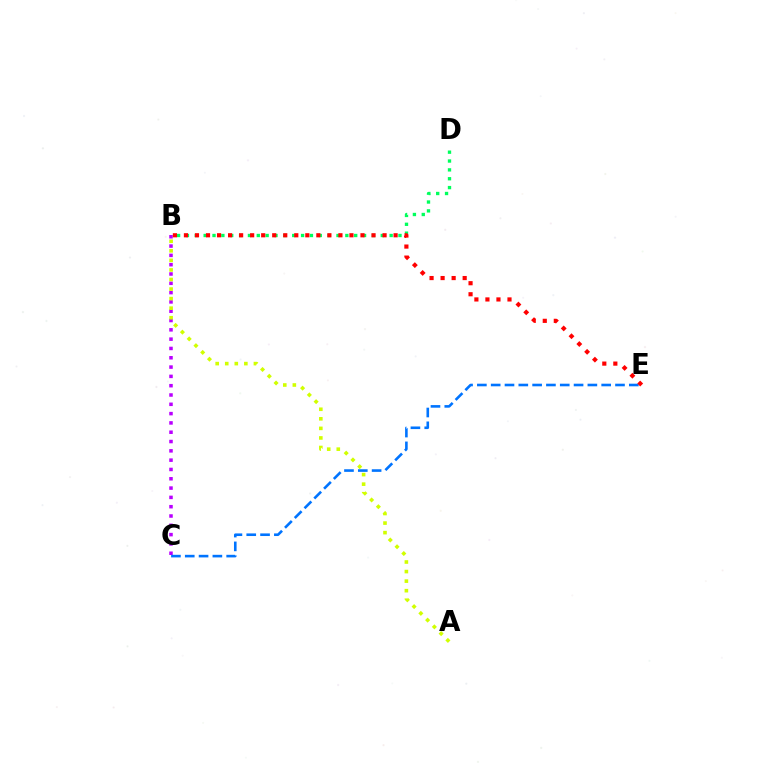{('B', 'C'): [{'color': '#b900ff', 'line_style': 'dotted', 'thickness': 2.53}], ('A', 'B'): [{'color': '#d1ff00', 'line_style': 'dotted', 'thickness': 2.6}], ('C', 'E'): [{'color': '#0074ff', 'line_style': 'dashed', 'thickness': 1.88}], ('B', 'D'): [{'color': '#00ff5c', 'line_style': 'dotted', 'thickness': 2.41}], ('B', 'E'): [{'color': '#ff0000', 'line_style': 'dotted', 'thickness': 3.0}]}